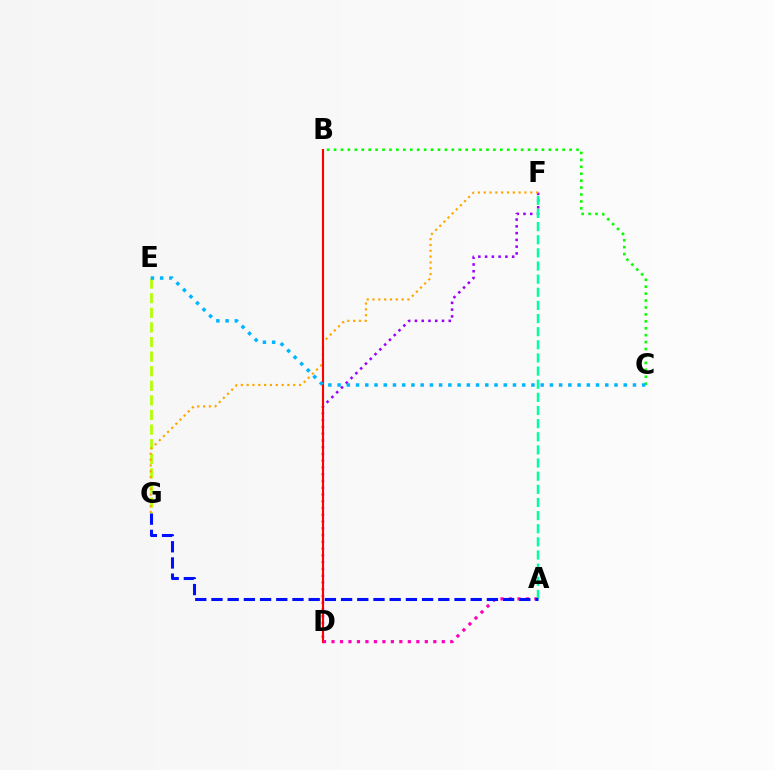{('E', 'G'): [{'color': '#b3ff00', 'line_style': 'dashed', 'thickness': 1.98}], ('D', 'F'): [{'color': '#9b00ff', 'line_style': 'dotted', 'thickness': 1.84}], ('B', 'C'): [{'color': '#08ff00', 'line_style': 'dotted', 'thickness': 1.88}], ('F', 'G'): [{'color': '#ffa500', 'line_style': 'dotted', 'thickness': 1.58}], ('B', 'D'): [{'color': '#ff0000', 'line_style': 'solid', 'thickness': 1.52}], ('A', 'D'): [{'color': '#ff00bd', 'line_style': 'dotted', 'thickness': 2.3}], ('A', 'F'): [{'color': '#00ff9d', 'line_style': 'dashed', 'thickness': 1.78}], ('A', 'G'): [{'color': '#0010ff', 'line_style': 'dashed', 'thickness': 2.2}], ('C', 'E'): [{'color': '#00b5ff', 'line_style': 'dotted', 'thickness': 2.51}]}